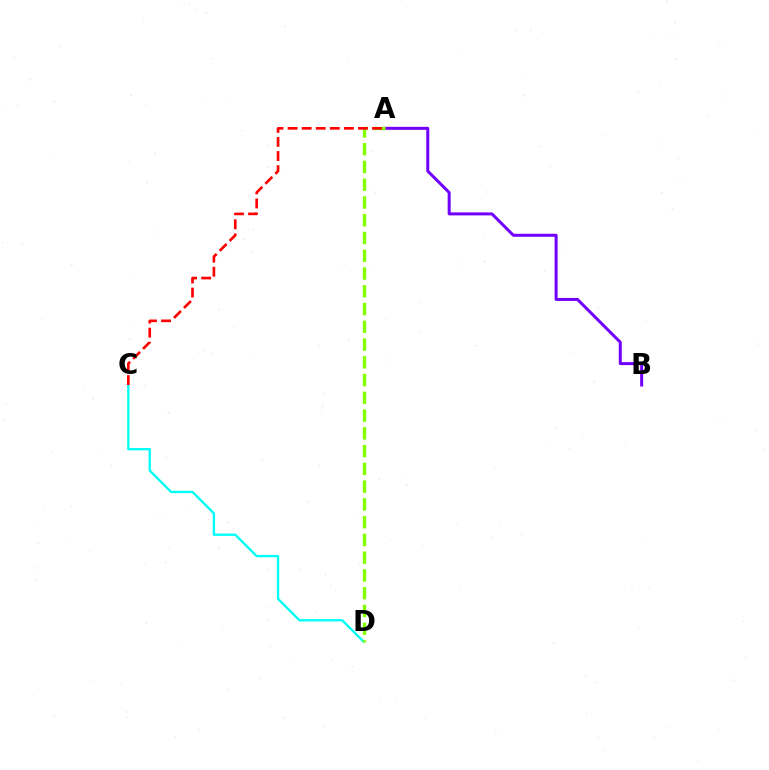{('C', 'D'): [{'color': '#00fff6', 'line_style': 'solid', 'thickness': 1.69}], ('A', 'B'): [{'color': '#7200ff', 'line_style': 'solid', 'thickness': 2.17}], ('A', 'D'): [{'color': '#84ff00', 'line_style': 'dashed', 'thickness': 2.41}], ('A', 'C'): [{'color': '#ff0000', 'line_style': 'dashed', 'thickness': 1.91}]}